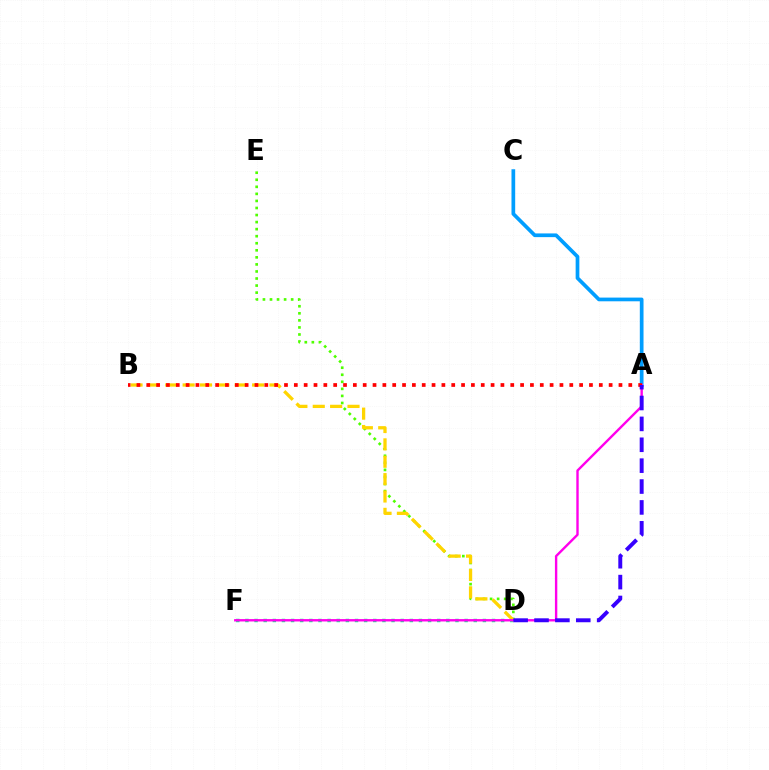{('D', 'F'): [{'color': '#00ff86', 'line_style': 'dotted', 'thickness': 2.48}], ('A', 'C'): [{'color': '#009eff', 'line_style': 'solid', 'thickness': 2.67}], ('D', 'E'): [{'color': '#4fff00', 'line_style': 'dotted', 'thickness': 1.92}], ('B', 'D'): [{'color': '#ffd500', 'line_style': 'dashed', 'thickness': 2.36}], ('A', 'F'): [{'color': '#ff00ed', 'line_style': 'solid', 'thickness': 1.72}], ('A', 'B'): [{'color': '#ff0000', 'line_style': 'dotted', 'thickness': 2.67}], ('A', 'D'): [{'color': '#3700ff', 'line_style': 'dashed', 'thickness': 2.84}]}